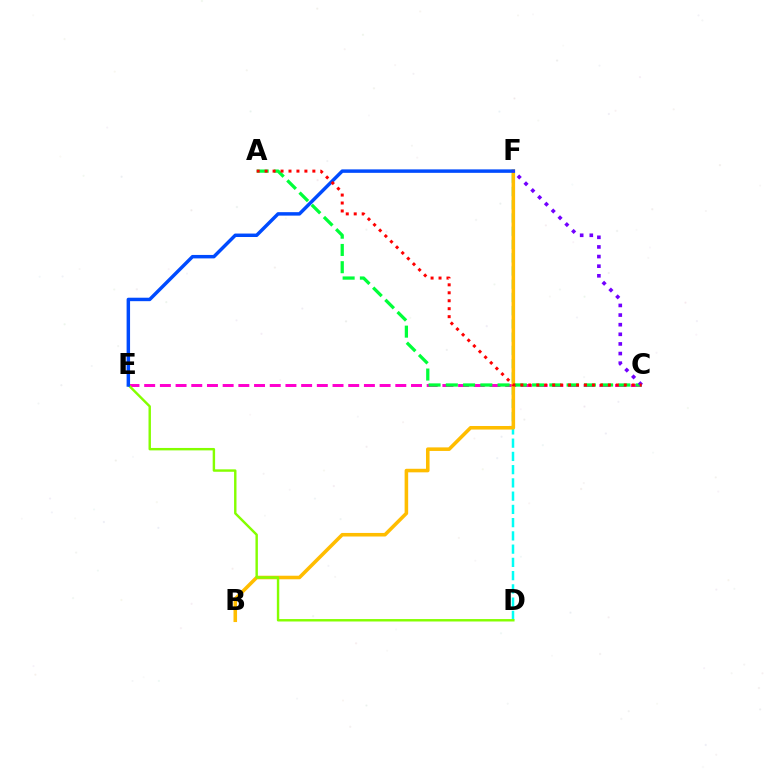{('C', 'E'): [{'color': '#ff00cf', 'line_style': 'dashed', 'thickness': 2.13}], ('D', 'F'): [{'color': '#00fff6', 'line_style': 'dashed', 'thickness': 1.8}], ('B', 'F'): [{'color': '#ffbd00', 'line_style': 'solid', 'thickness': 2.56}], ('D', 'E'): [{'color': '#84ff00', 'line_style': 'solid', 'thickness': 1.74}], ('A', 'C'): [{'color': '#00ff39', 'line_style': 'dashed', 'thickness': 2.34}, {'color': '#ff0000', 'line_style': 'dotted', 'thickness': 2.16}], ('E', 'F'): [{'color': '#004bff', 'line_style': 'solid', 'thickness': 2.49}], ('C', 'F'): [{'color': '#7200ff', 'line_style': 'dotted', 'thickness': 2.61}]}